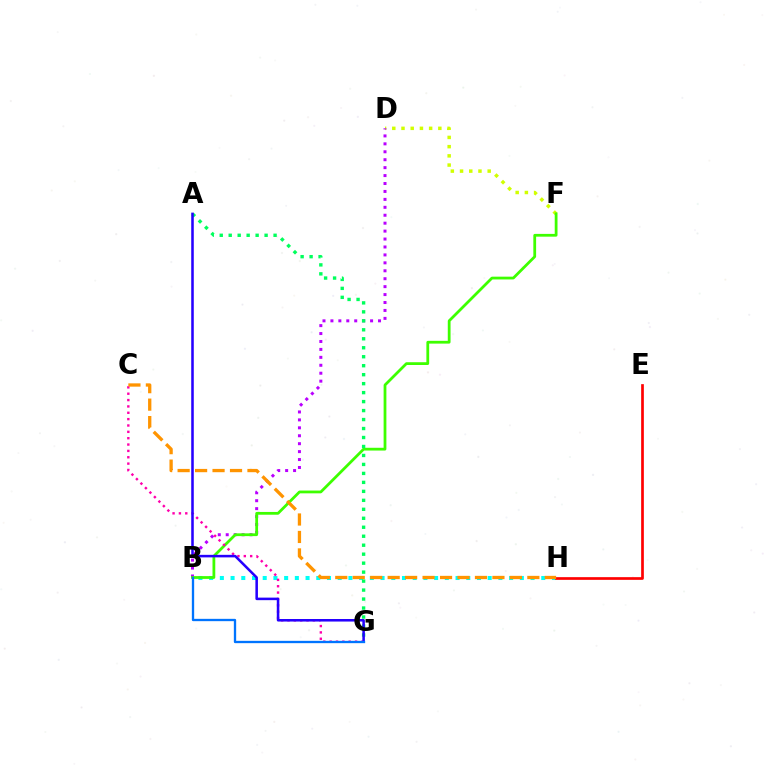{('D', 'F'): [{'color': '#d1ff00', 'line_style': 'dotted', 'thickness': 2.5}], ('B', 'D'): [{'color': '#b900ff', 'line_style': 'dotted', 'thickness': 2.16}], ('B', 'H'): [{'color': '#00fff6', 'line_style': 'dotted', 'thickness': 2.91}], ('B', 'F'): [{'color': '#3dff00', 'line_style': 'solid', 'thickness': 2.0}], ('A', 'G'): [{'color': '#00ff5c', 'line_style': 'dotted', 'thickness': 2.44}, {'color': '#2500ff', 'line_style': 'solid', 'thickness': 1.83}], ('C', 'G'): [{'color': '#ff00ac', 'line_style': 'dotted', 'thickness': 1.73}], ('E', 'H'): [{'color': '#ff0000', 'line_style': 'solid', 'thickness': 1.94}], ('B', 'G'): [{'color': '#0074ff', 'line_style': 'solid', 'thickness': 1.67}], ('C', 'H'): [{'color': '#ff9400', 'line_style': 'dashed', 'thickness': 2.37}]}